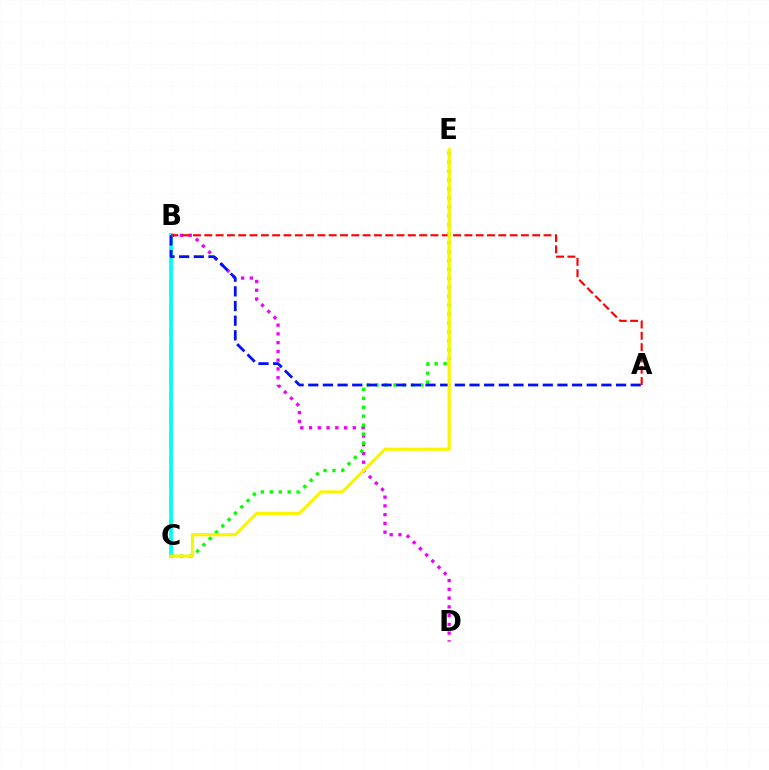{('B', 'D'): [{'color': '#ee00ff', 'line_style': 'dotted', 'thickness': 2.38}], ('B', 'C'): [{'color': '#00fff6', 'line_style': 'solid', 'thickness': 2.73}], ('C', 'E'): [{'color': '#08ff00', 'line_style': 'dotted', 'thickness': 2.43}, {'color': '#fcf500', 'line_style': 'solid', 'thickness': 2.3}], ('A', 'B'): [{'color': '#0010ff', 'line_style': 'dashed', 'thickness': 1.99}, {'color': '#ff0000', 'line_style': 'dashed', 'thickness': 1.54}]}